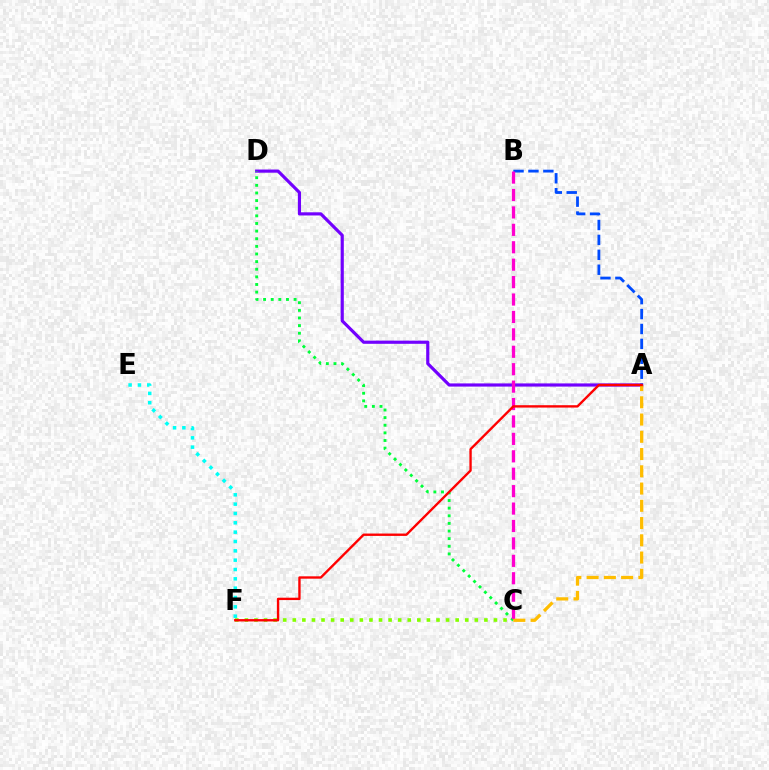{('C', 'F'): [{'color': '#84ff00', 'line_style': 'dotted', 'thickness': 2.6}], ('A', 'D'): [{'color': '#7200ff', 'line_style': 'solid', 'thickness': 2.28}], ('C', 'D'): [{'color': '#00ff39', 'line_style': 'dotted', 'thickness': 2.07}], ('E', 'F'): [{'color': '#00fff6', 'line_style': 'dotted', 'thickness': 2.54}], ('A', 'B'): [{'color': '#004bff', 'line_style': 'dashed', 'thickness': 2.03}], ('B', 'C'): [{'color': '#ff00cf', 'line_style': 'dashed', 'thickness': 2.37}], ('A', 'C'): [{'color': '#ffbd00', 'line_style': 'dashed', 'thickness': 2.34}], ('A', 'F'): [{'color': '#ff0000', 'line_style': 'solid', 'thickness': 1.71}]}